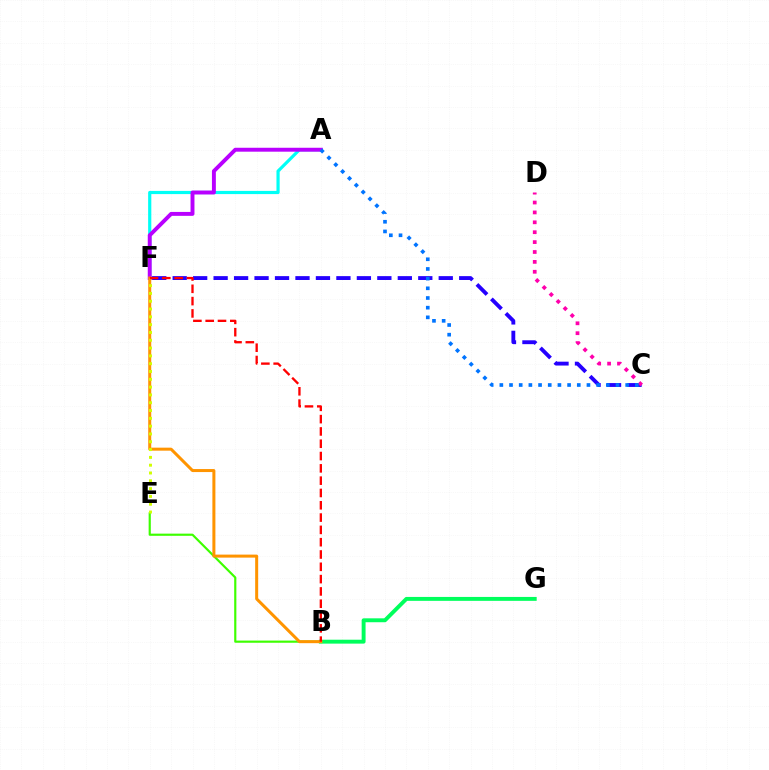{('B', 'E'): [{'color': '#3dff00', 'line_style': 'solid', 'thickness': 1.56}], ('C', 'F'): [{'color': '#2500ff', 'line_style': 'dashed', 'thickness': 2.78}], ('B', 'G'): [{'color': '#00ff5c', 'line_style': 'solid', 'thickness': 2.81}], ('A', 'F'): [{'color': '#00fff6', 'line_style': 'solid', 'thickness': 2.29}, {'color': '#b900ff', 'line_style': 'solid', 'thickness': 2.82}], ('B', 'F'): [{'color': '#ff9400', 'line_style': 'solid', 'thickness': 2.17}, {'color': '#ff0000', 'line_style': 'dashed', 'thickness': 1.67}], ('C', 'D'): [{'color': '#ff00ac', 'line_style': 'dotted', 'thickness': 2.69}], ('E', 'F'): [{'color': '#d1ff00', 'line_style': 'dotted', 'thickness': 2.12}], ('A', 'C'): [{'color': '#0074ff', 'line_style': 'dotted', 'thickness': 2.63}]}